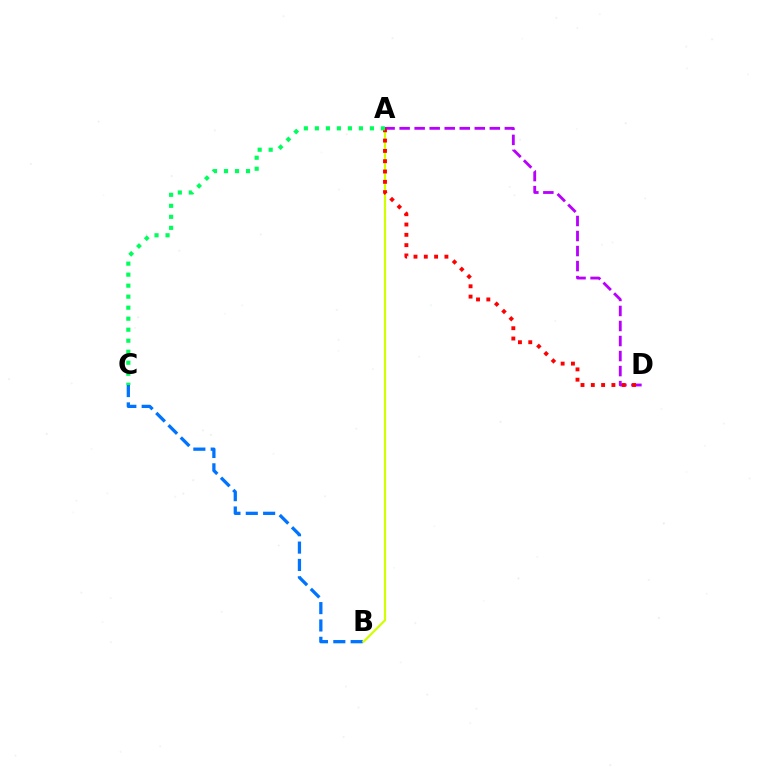{('B', 'C'): [{'color': '#0074ff', 'line_style': 'dashed', 'thickness': 2.36}], ('A', 'B'): [{'color': '#d1ff00', 'line_style': 'solid', 'thickness': 1.57}], ('A', 'D'): [{'color': '#b900ff', 'line_style': 'dashed', 'thickness': 2.04}, {'color': '#ff0000', 'line_style': 'dotted', 'thickness': 2.8}], ('A', 'C'): [{'color': '#00ff5c', 'line_style': 'dotted', 'thickness': 2.99}]}